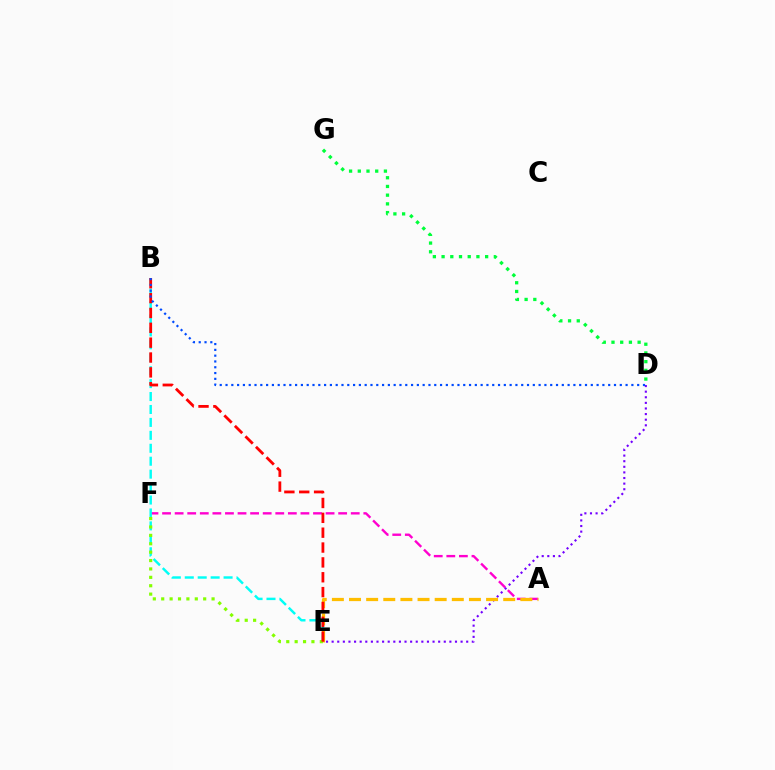{('A', 'F'): [{'color': '#ff00cf', 'line_style': 'dashed', 'thickness': 1.71}], ('B', 'E'): [{'color': '#00fff6', 'line_style': 'dashed', 'thickness': 1.76}, {'color': '#ff0000', 'line_style': 'dashed', 'thickness': 2.02}], ('D', 'E'): [{'color': '#7200ff', 'line_style': 'dotted', 'thickness': 1.52}], ('A', 'E'): [{'color': '#ffbd00', 'line_style': 'dashed', 'thickness': 2.33}], ('E', 'F'): [{'color': '#84ff00', 'line_style': 'dotted', 'thickness': 2.28}], ('B', 'D'): [{'color': '#004bff', 'line_style': 'dotted', 'thickness': 1.58}], ('D', 'G'): [{'color': '#00ff39', 'line_style': 'dotted', 'thickness': 2.37}]}